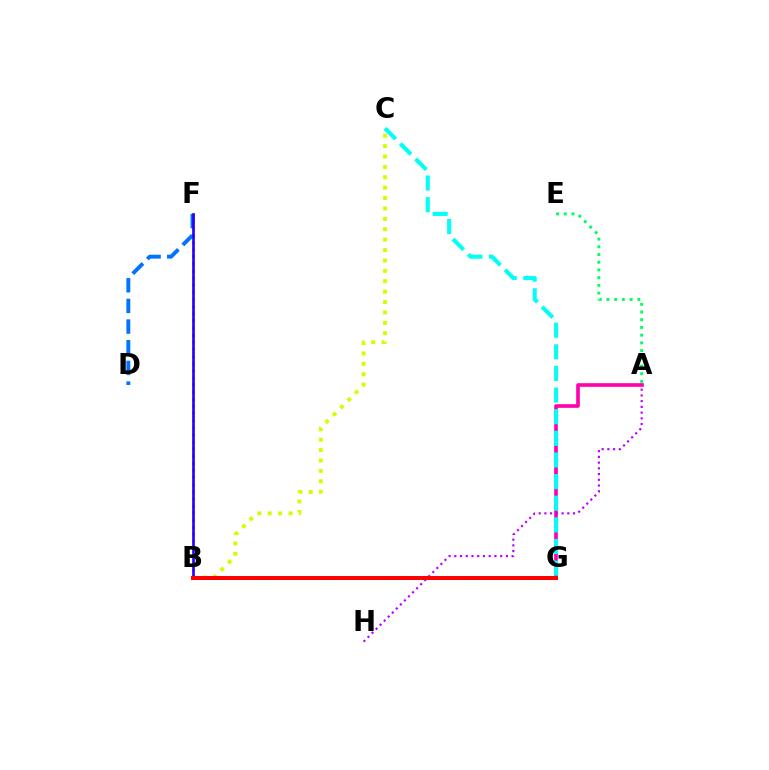{('A', 'G'): [{'color': '#ff00ac', 'line_style': 'solid', 'thickness': 2.62}], ('B', 'C'): [{'color': '#d1ff00', 'line_style': 'dotted', 'thickness': 2.82}], ('B', 'F'): [{'color': '#ff9400', 'line_style': 'dotted', 'thickness': 1.93}, {'color': '#2500ff', 'line_style': 'solid', 'thickness': 1.91}], ('D', 'F'): [{'color': '#0074ff', 'line_style': 'dashed', 'thickness': 2.81}], ('C', 'G'): [{'color': '#00fff6', 'line_style': 'dashed', 'thickness': 2.94}], ('A', 'E'): [{'color': '#00ff5c', 'line_style': 'dotted', 'thickness': 2.1}], ('B', 'G'): [{'color': '#3dff00', 'line_style': 'dashed', 'thickness': 1.76}, {'color': '#ff0000', 'line_style': 'solid', 'thickness': 2.87}], ('A', 'H'): [{'color': '#b900ff', 'line_style': 'dotted', 'thickness': 1.56}]}